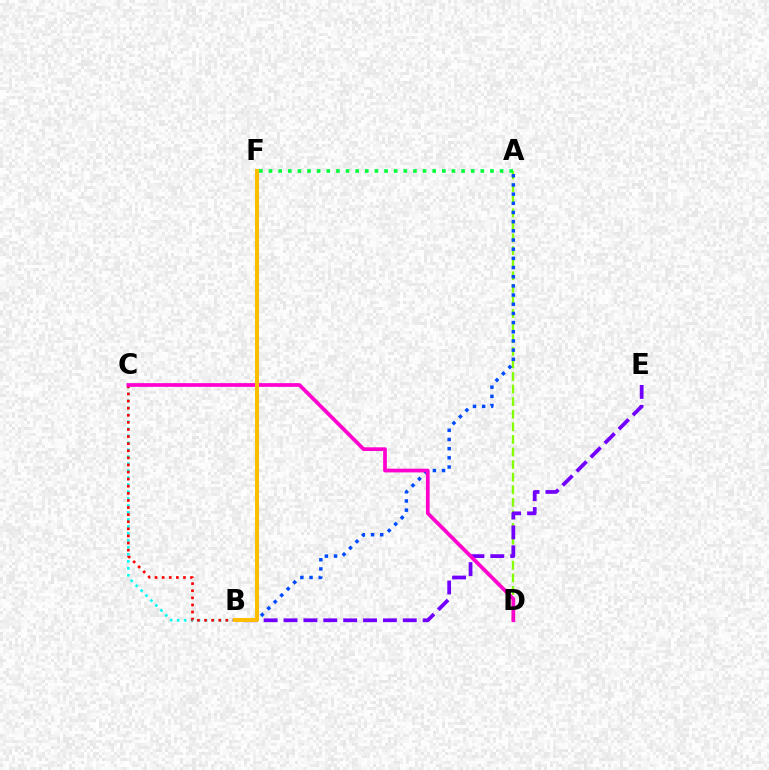{('A', 'D'): [{'color': '#84ff00', 'line_style': 'dashed', 'thickness': 1.71}], ('A', 'B'): [{'color': '#004bff', 'line_style': 'dotted', 'thickness': 2.49}], ('B', 'C'): [{'color': '#00fff6', 'line_style': 'dotted', 'thickness': 1.9}, {'color': '#ff0000', 'line_style': 'dotted', 'thickness': 1.93}], ('B', 'E'): [{'color': '#7200ff', 'line_style': 'dashed', 'thickness': 2.7}], ('C', 'D'): [{'color': '#ff00cf', 'line_style': 'solid', 'thickness': 2.68}], ('B', 'F'): [{'color': '#ffbd00', 'line_style': 'solid', 'thickness': 2.88}], ('A', 'F'): [{'color': '#00ff39', 'line_style': 'dotted', 'thickness': 2.62}]}